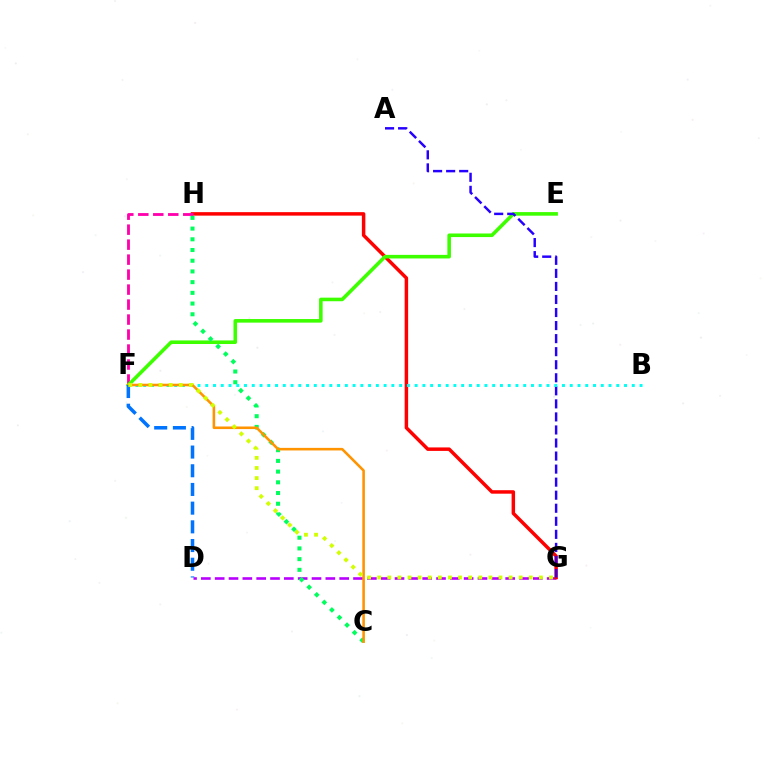{('D', 'G'): [{'color': '#b900ff', 'line_style': 'dashed', 'thickness': 1.88}], ('G', 'H'): [{'color': '#ff0000', 'line_style': 'solid', 'thickness': 2.51}], ('F', 'H'): [{'color': '#ff00ac', 'line_style': 'dashed', 'thickness': 2.04}], ('E', 'F'): [{'color': '#3dff00', 'line_style': 'solid', 'thickness': 2.58}], ('A', 'G'): [{'color': '#2500ff', 'line_style': 'dashed', 'thickness': 1.77}], ('C', 'H'): [{'color': '#00ff5c', 'line_style': 'dotted', 'thickness': 2.91}], ('B', 'F'): [{'color': '#00fff6', 'line_style': 'dotted', 'thickness': 2.11}], ('C', 'F'): [{'color': '#ff9400', 'line_style': 'solid', 'thickness': 1.85}], ('D', 'F'): [{'color': '#0074ff', 'line_style': 'dashed', 'thickness': 2.54}], ('F', 'G'): [{'color': '#d1ff00', 'line_style': 'dotted', 'thickness': 2.75}]}